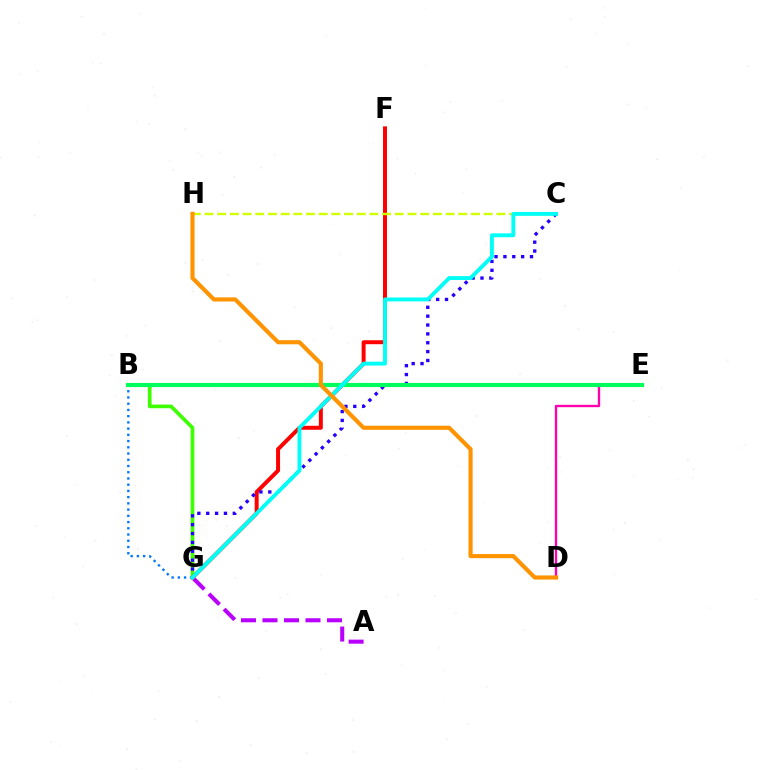{('A', 'G'): [{'color': '#b900ff', 'line_style': 'dashed', 'thickness': 2.92}], ('D', 'E'): [{'color': '#ff00ac', 'line_style': 'solid', 'thickness': 1.69}], ('B', 'G'): [{'color': '#3dff00', 'line_style': 'solid', 'thickness': 2.64}, {'color': '#0074ff', 'line_style': 'dotted', 'thickness': 1.69}], ('F', 'G'): [{'color': '#ff0000', 'line_style': 'solid', 'thickness': 2.86}], ('C', 'G'): [{'color': '#2500ff', 'line_style': 'dotted', 'thickness': 2.41}, {'color': '#00fff6', 'line_style': 'solid', 'thickness': 2.79}], ('C', 'H'): [{'color': '#d1ff00', 'line_style': 'dashed', 'thickness': 1.72}], ('B', 'E'): [{'color': '#00ff5c', 'line_style': 'solid', 'thickness': 3.0}], ('D', 'H'): [{'color': '#ff9400', 'line_style': 'solid', 'thickness': 2.97}]}